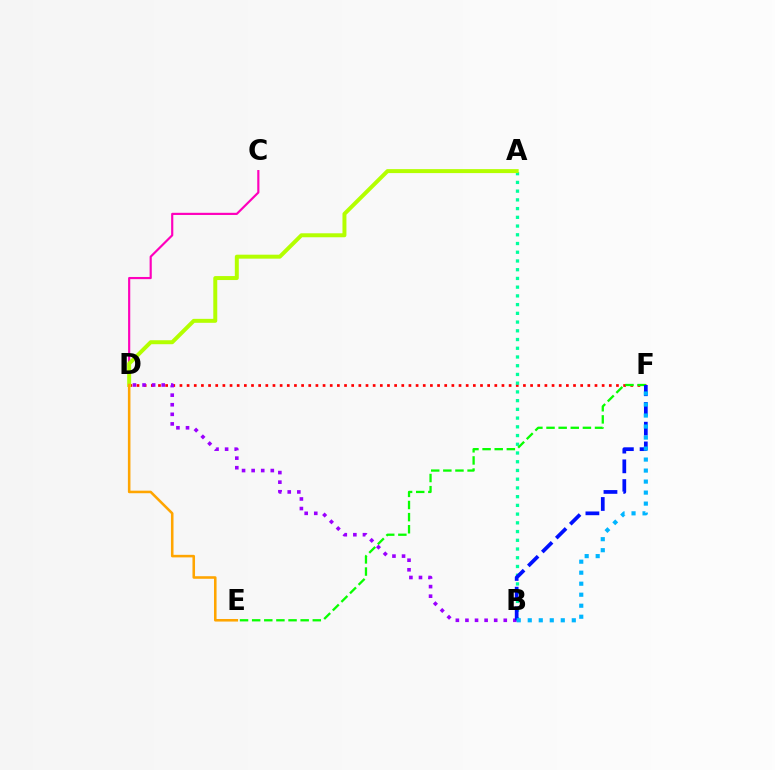{('D', 'F'): [{'color': '#ff0000', 'line_style': 'dotted', 'thickness': 1.94}], ('A', 'B'): [{'color': '#00ff9d', 'line_style': 'dotted', 'thickness': 2.37}], ('E', 'F'): [{'color': '#08ff00', 'line_style': 'dashed', 'thickness': 1.65}], ('C', 'D'): [{'color': '#ff00bd', 'line_style': 'solid', 'thickness': 1.56}], ('A', 'D'): [{'color': '#b3ff00', 'line_style': 'solid', 'thickness': 2.86}], ('B', 'D'): [{'color': '#9b00ff', 'line_style': 'dotted', 'thickness': 2.6}], ('B', 'F'): [{'color': '#0010ff', 'line_style': 'dashed', 'thickness': 2.68}, {'color': '#00b5ff', 'line_style': 'dotted', 'thickness': 2.99}], ('D', 'E'): [{'color': '#ffa500', 'line_style': 'solid', 'thickness': 1.84}]}